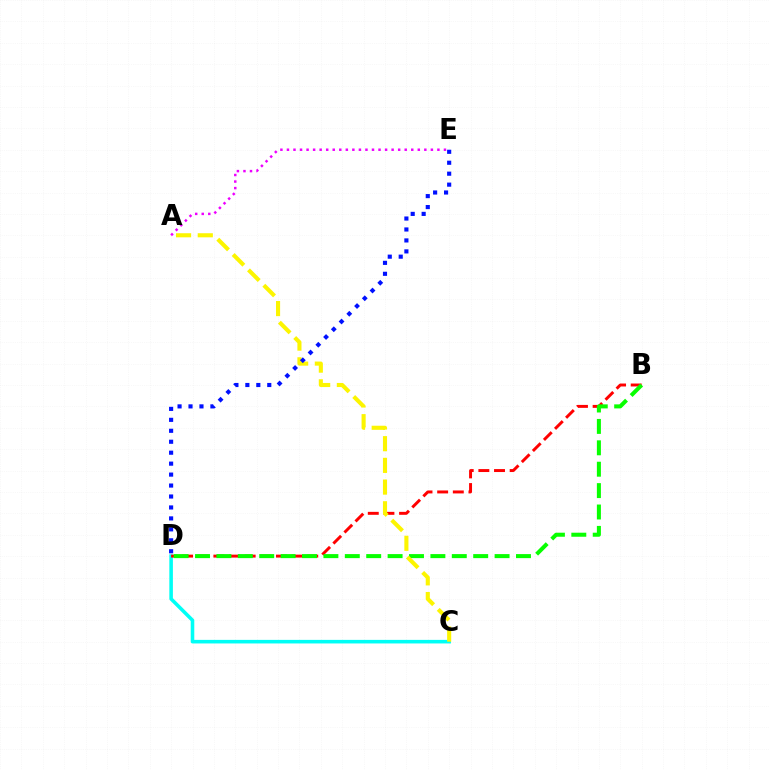{('C', 'D'): [{'color': '#00fff6', 'line_style': 'solid', 'thickness': 2.57}], ('B', 'D'): [{'color': '#ff0000', 'line_style': 'dashed', 'thickness': 2.13}, {'color': '#08ff00', 'line_style': 'dashed', 'thickness': 2.91}], ('A', 'E'): [{'color': '#ee00ff', 'line_style': 'dotted', 'thickness': 1.78}], ('A', 'C'): [{'color': '#fcf500', 'line_style': 'dashed', 'thickness': 2.95}], ('D', 'E'): [{'color': '#0010ff', 'line_style': 'dotted', 'thickness': 2.98}]}